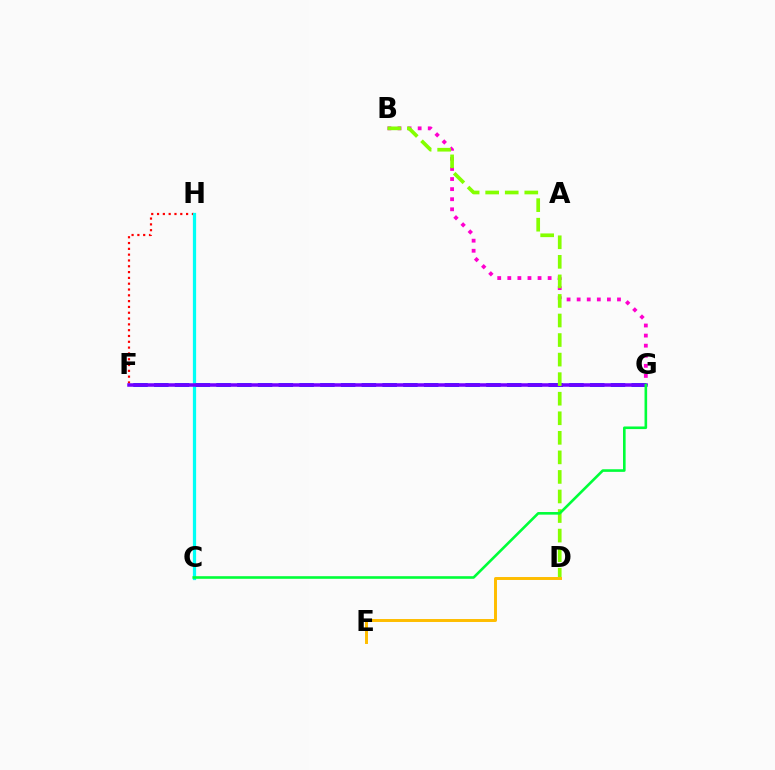{('F', 'H'): [{'color': '#ff0000', 'line_style': 'dotted', 'thickness': 1.58}], ('C', 'H'): [{'color': '#00fff6', 'line_style': 'solid', 'thickness': 2.33}], ('F', 'G'): [{'color': '#004bff', 'line_style': 'dashed', 'thickness': 2.82}, {'color': '#7200ff', 'line_style': 'solid', 'thickness': 2.54}], ('B', 'G'): [{'color': '#ff00cf', 'line_style': 'dotted', 'thickness': 2.74}], ('B', 'D'): [{'color': '#84ff00', 'line_style': 'dashed', 'thickness': 2.66}], ('C', 'G'): [{'color': '#00ff39', 'line_style': 'solid', 'thickness': 1.88}], ('D', 'E'): [{'color': '#ffbd00', 'line_style': 'solid', 'thickness': 2.13}]}